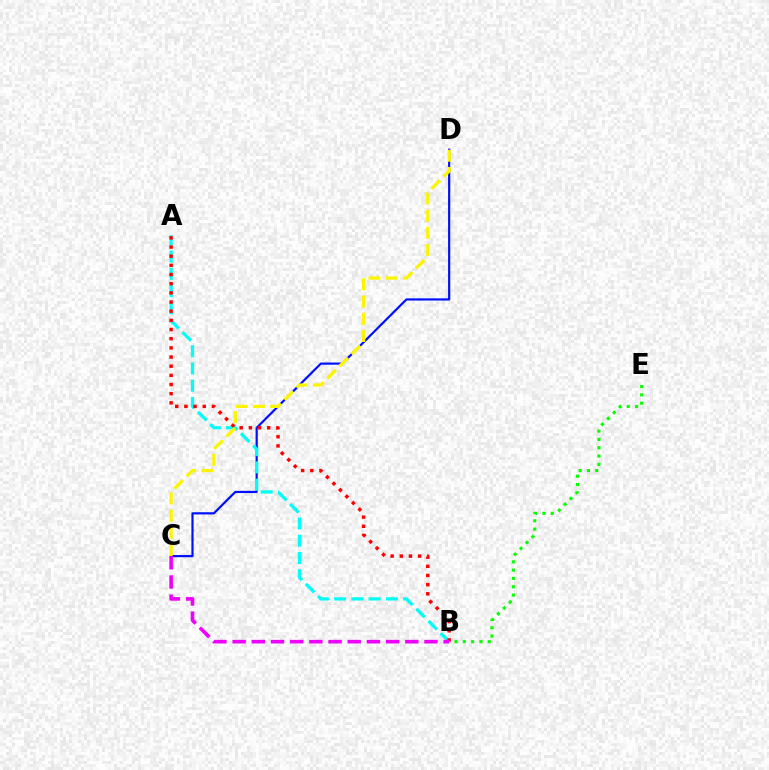{('C', 'D'): [{'color': '#0010ff', 'line_style': 'solid', 'thickness': 1.58}, {'color': '#fcf500', 'line_style': 'dashed', 'thickness': 2.34}], ('A', 'B'): [{'color': '#00fff6', 'line_style': 'dashed', 'thickness': 2.34}, {'color': '#ff0000', 'line_style': 'dotted', 'thickness': 2.49}], ('B', 'C'): [{'color': '#ee00ff', 'line_style': 'dashed', 'thickness': 2.61}], ('B', 'E'): [{'color': '#08ff00', 'line_style': 'dotted', 'thickness': 2.26}]}